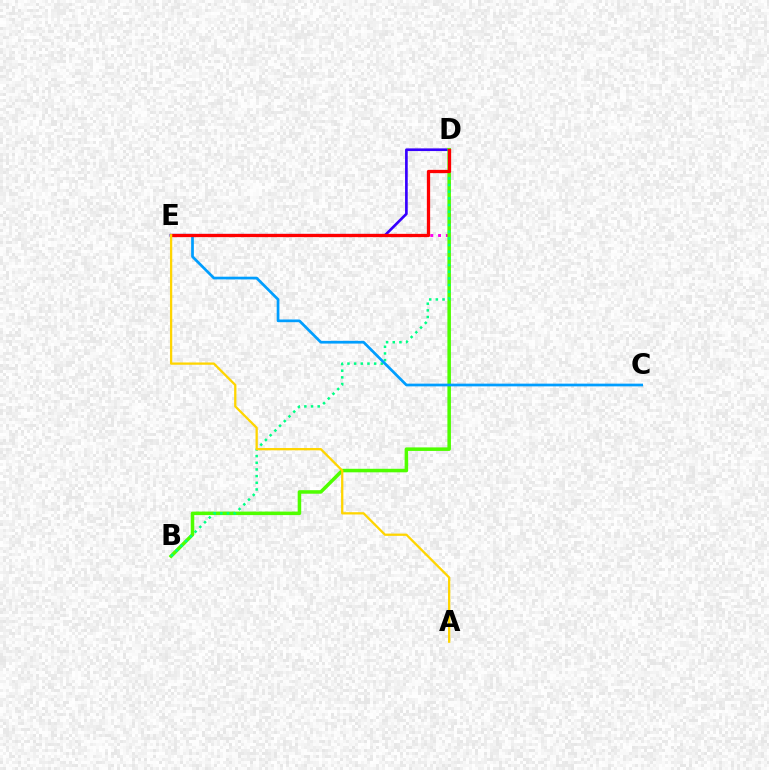{('D', 'E'): [{'color': '#ff00ed', 'line_style': 'dotted', 'thickness': 2.12}, {'color': '#3700ff', 'line_style': 'solid', 'thickness': 1.92}, {'color': '#ff0000', 'line_style': 'solid', 'thickness': 2.36}], ('B', 'D'): [{'color': '#4fff00', 'line_style': 'solid', 'thickness': 2.54}, {'color': '#00ff86', 'line_style': 'dotted', 'thickness': 1.81}], ('C', 'E'): [{'color': '#009eff', 'line_style': 'solid', 'thickness': 1.95}], ('A', 'E'): [{'color': '#ffd500', 'line_style': 'solid', 'thickness': 1.64}]}